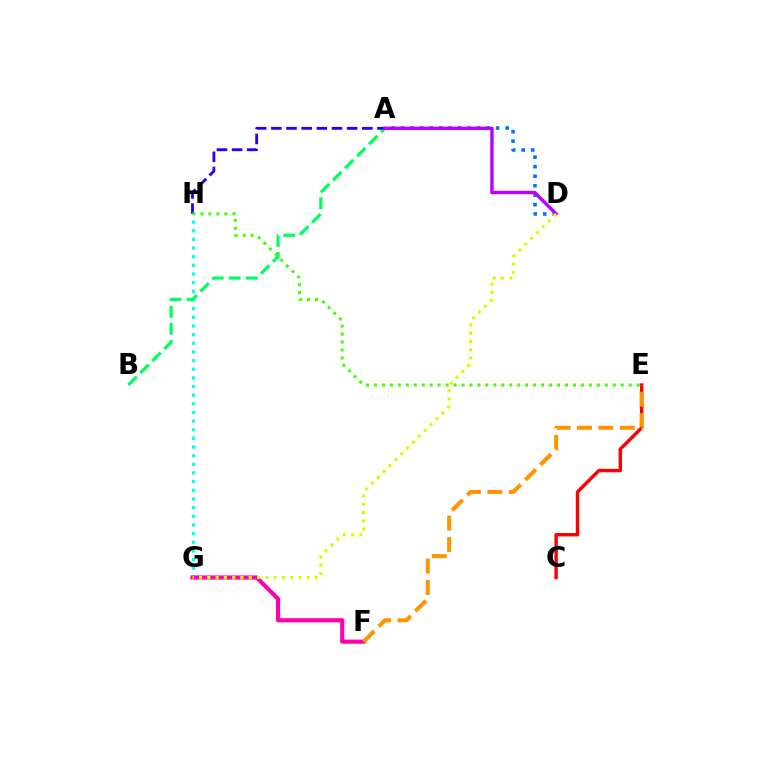{('G', 'H'): [{'color': '#00fff6', 'line_style': 'dotted', 'thickness': 2.35}], ('C', 'E'): [{'color': '#ff0000', 'line_style': 'solid', 'thickness': 2.45}], ('A', 'B'): [{'color': '#00ff5c', 'line_style': 'dashed', 'thickness': 2.31}], ('A', 'D'): [{'color': '#0074ff', 'line_style': 'dotted', 'thickness': 2.58}, {'color': '#b900ff', 'line_style': 'solid', 'thickness': 2.45}], ('F', 'G'): [{'color': '#ff00ac', 'line_style': 'solid', 'thickness': 2.99}], ('A', 'H'): [{'color': '#2500ff', 'line_style': 'dashed', 'thickness': 2.06}], ('E', 'H'): [{'color': '#3dff00', 'line_style': 'dotted', 'thickness': 2.16}], ('E', 'F'): [{'color': '#ff9400', 'line_style': 'dashed', 'thickness': 2.91}], ('D', 'G'): [{'color': '#d1ff00', 'line_style': 'dotted', 'thickness': 2.25}]}